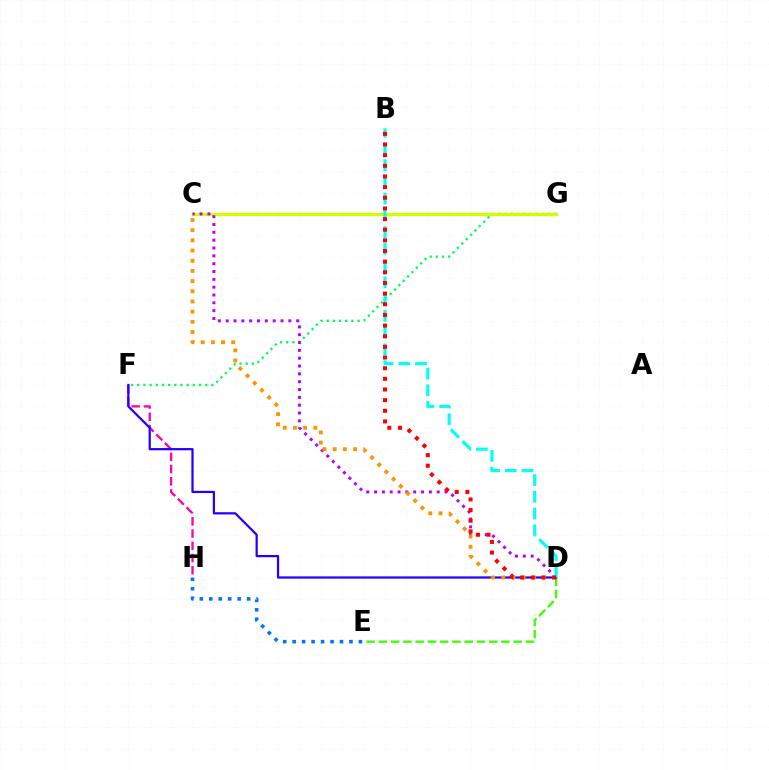{('F', 'G'): [{'color': '#00ff5c', 'line_style': 'dotted', 'thickness': 1.68}], ('F', 'H'): [{'color': '#ff00ac', 'line_style': 'dashed', 'thickness': 1.66}], ('C', 'G'): [{'color': '#d1ff00', 'line_style': 'solid', 'thickness': 2.3}], ('C', 'D'): [{'color': '#b900ff', 'line_style': 'dotted', 'thickness': 2.13}, {'color': '#ff9400', 'line_style': 'dotted', 'thickness': 2.77}], ('D', 'E'): [{'color': '#3dff00', 'line_style': 'dashed', 'thickness': 1.66}], ('E', 'H'): [{'color': '#0074ff', 'line_style': 'dotted', 'thickness': 2.57}], ('D', 'F'): [{'color': '#2500ff', 'line_style': 'solid', 'thickness': 1.61}], ('B', 'D'): [{'color': '#00fff6', 'line_style': 'dashed', 'thickness': 2.27}, {'color': '#ff0000', 'line_style': 'dotted', 'thickness': 2.89}]}